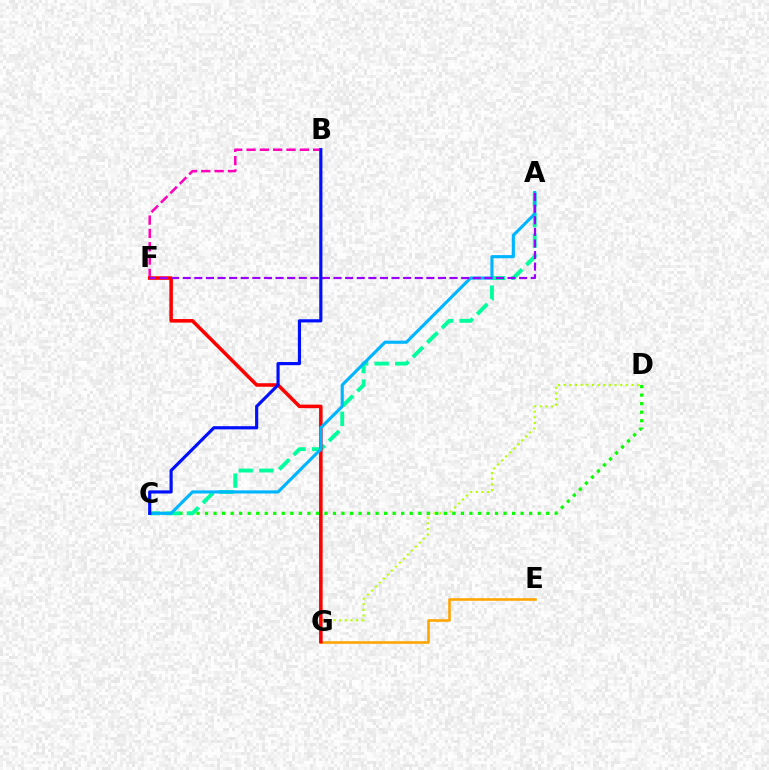{('E', 'G'): [{'color': '#ffa500', 'line_style': 'solid', 'thickness': 1.86}], ('D', 'G'): [{'color': '#b3ff00', 'line_style': 'dotted', 'thickness': 1.54}], ('C', 'D'): [{'color': '#08ff00', 'line_style': 'dotted', 'thickness': 2.32}], ('B', 'F'): [{'color': '#ff00bd', 'line_style': 'dashed', 'thickness': 1.81}], ('A', 'C'): [{'color': '#00ff9d', 'line_style': 'dashed', 'thickness': 2.79}, {'color': '#00b5ff', 'line_style': 'solid', 'thickness': 2.25}], ('F', 'G'): [{'color': '#ff0000', 'line_style': 'solid', 'thickness': 2.55}], ('A', 'F'): [{'color': '#9b00ff', 'line_style': 'dashed', 'thickness': 1.58}], ('B', 'C'): [{'color': '#0010ff', 'line_style': 'solid', 'thickness': 2.28}]}